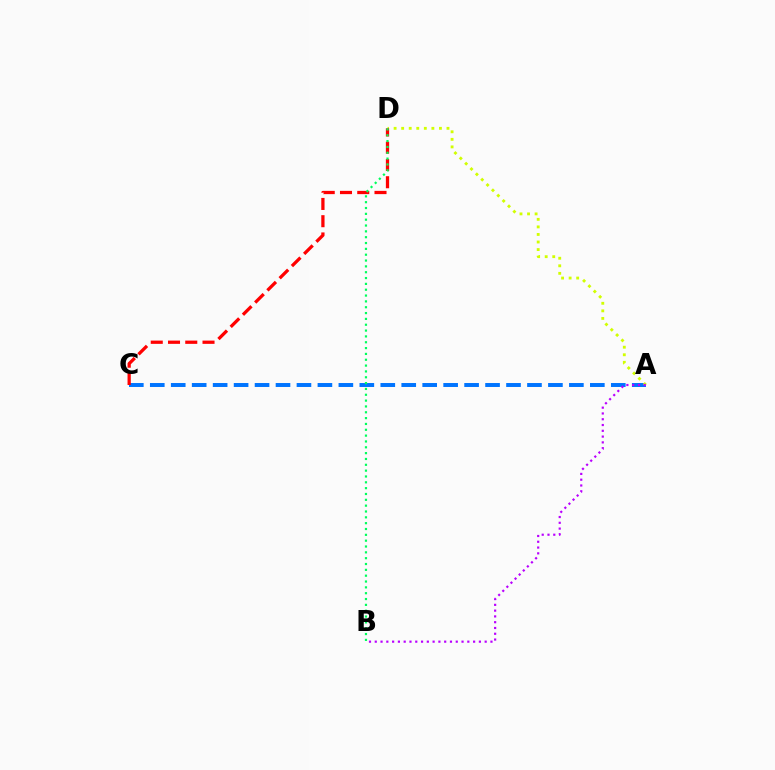{('A', 'C'): [{'color': '#0074ff', 'line_style': 'dashed', 'thickness': 2.85}], ('A', 'D'): [{'color': '#d1ff00', 'line_style': 'dotted', 'thickness': 2.05}], ('A', 'B'): [{'color': '#b900ff', 'line_style': 'dotted', 'thickness': 1.57}], ('C', 'D'): [{'color': '#ff0000', 'line_style': 'dashed', 'thickness': 2.34}], ('B', 'D'): [{'color': '#00ff5c', 'line_style': 'dotted', 'thickness': 1.59}]}